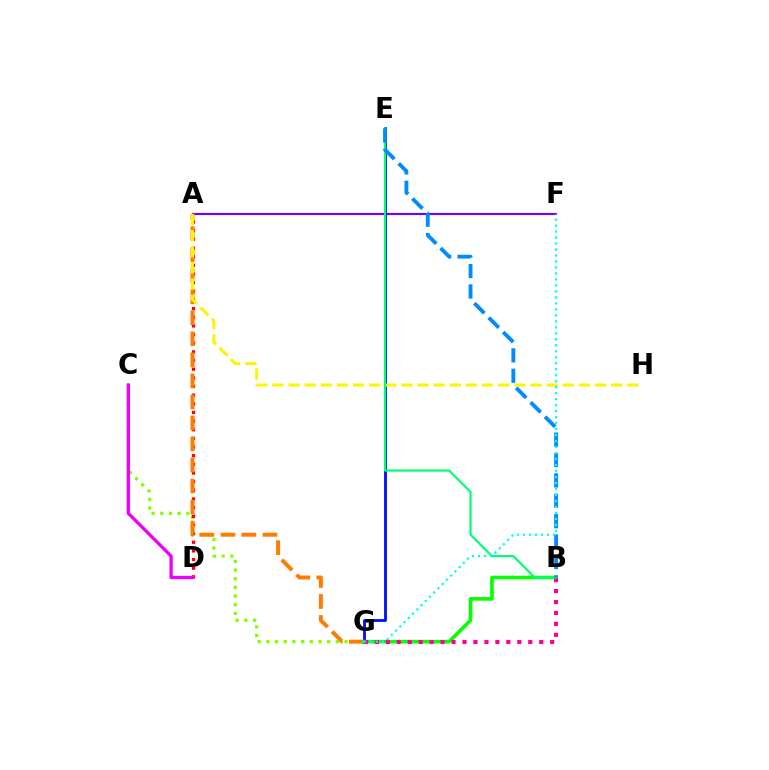{('C', 'G'): [{'color': '#84ff00', 'line_style': 'dotted', 'thickness': 2.36}], ('A', 'D'): [{'color': '#ff0000', 'line_style': 'dotted', 'thickness': 2.35}], ('A', 'F'): [{'color': '#7200ff', 'line_style': 'solid', 'thickness': 1.54}], ('E', 'G'): [{'color': '#0010ff', 'line_style': 'solid', 'thickness': 2.05}], ('A', 'G'): [{'color': '#ff7c00', 'line_style': 'dashed', 'thickness': 2.86}], ('B', 'G'): [{'color': '#08ff00', 'line_style': 'solid', 'thickness': 2.6}, {'color': '#ff0094', 'line_style': 'dotted', 'thickness': 2.98}], ('C', 'D'): [{'color': '#ee00ff', 'line_style': 'solid', 'thickness': 2.39}], ('A', 'H'): [{'color': '#fcf500', 'line_style': 'dashed', 'thickness': 2.19}], ('B', 'E'): [{'color': '#00ff74', 'line_style': 'solid', 'thickness': 1.57}, {'color': '#008cff', 'line_style': 'dashed', 'thickness': 2.77}], ('F', 'G'): [{'color': '#00fff6', 'line_style': 'dotted', 'thickness': 1.63}]}